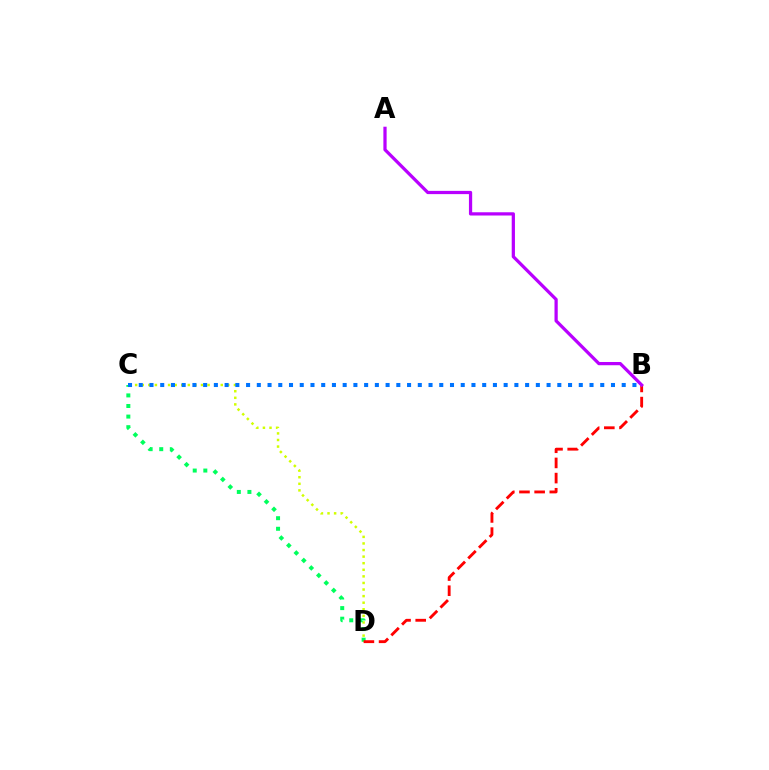{('C', 'D'): [{'color': '#d1ff00', 'line_style': 'dotted', 'thickness': 1.79}, {'color': '#00ff5c', 'line_style': 'dotted', 'thickness': 2.88}], ('B', 'C'): [{'color': '#0074ff', 'line_style': 'dotted', 'thickness': 2.92}], ('B', 'D'): [{'color': '#ff0000', 'line_style': 'dashed', 'thickness': 2.06}], ('A', 'B'): [{'color': '#b900ff', 'line_style': 'solid', 'thickness': 2.33}]}